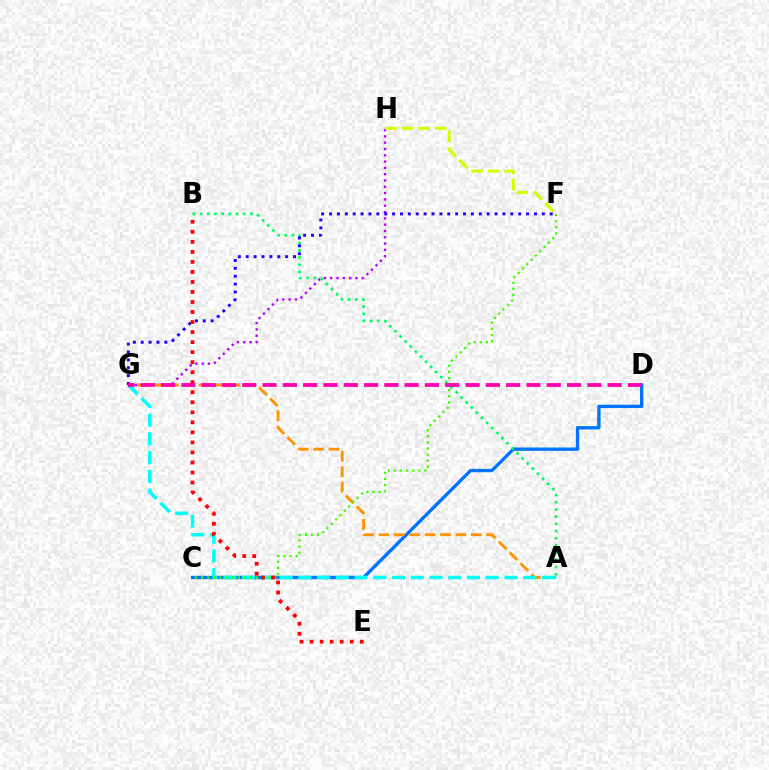{('G', 'H'): [{'color': '#b900ff', 'line_style': 'dotted', 'thickness': 1.71}], ('C', 'D'): [{'color': '#0074ff', 'line_style': 'solid', 'thickness': 2.4}], ('A', 'G'): [{'color': '#ff9400', 'line_style': 'dashed', 'thickness': 2.09}, {'color': '#00fff6', 'line_style': 'dashed', 'thickness': 2.55}], ('F', 'H'): [{'color': '#d1ff00', 'line_style': 'dashed', 'thickness': 2.26}], ('A', 'B'): [{'color': '#00ff5c', 'line_style': 'dotted', 'thickness': 1.96}], ('C', 'F'): [{'color': '#3dff00', 'line_style': 'dotted', 'thickness': 1.66}], ('F', 'G'): [{'color': '#2500ff', 'line_style': 'dotted', 'thickness': 2.14}], ('B', 'E'): [{'color': '#ff0000', 'line_style': 'dotted', 'thickness': 2.72}], ('D', 'G'): [{'color': '#ff00ac', 'line_style': 'dashed', 'thickness': 2.76}]}